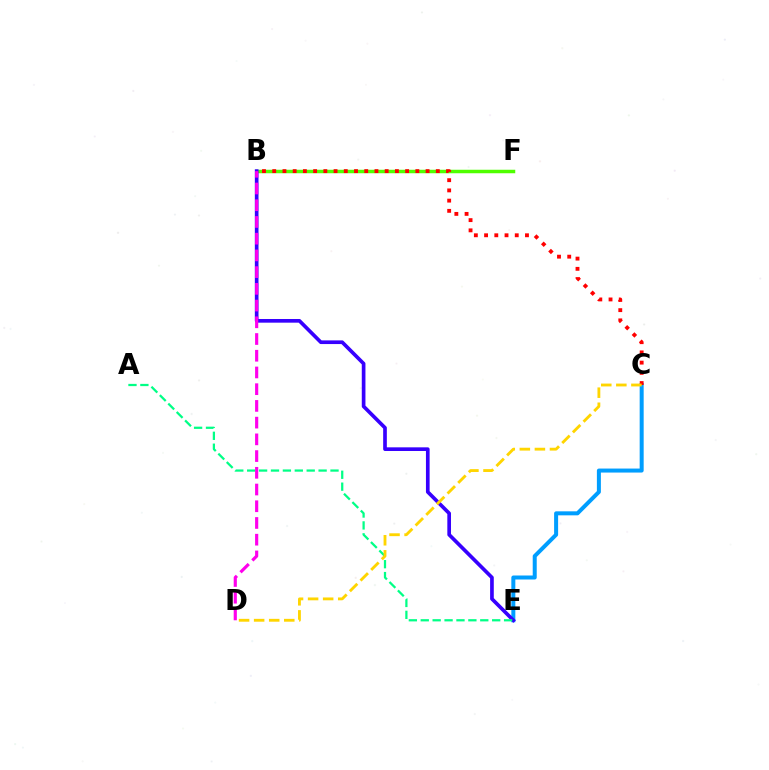{('B', 'F'): [{'color': '#4fff00', 'line_style': 'solid', 'thickness': 2.52}], ('C', 'E'): [{'color': '#009eff', 'line_style': 'solid', 'thickness': 2.88}], ('B', 'E'): [{'color': '#3700ff', 'line_style': 'solid', 'thickness': 2.64}], ('B', 'C'): [{'color': '#ff0000', 'line_style': 'dotted', 'thickness': 2.78}], ('A', 'E'): [{'color': '#00ff86', 'line_style': 'dashed', 'thickness': 1.62}], ('C', 'D'): [{'color': '#ffd500', 'line_style': 'dashed', 'thickness': 2.05}], ('B', 'D'): [{'color': '#ff00ed', 'line_style': 'dashed', 'thickness': 2.27}]}